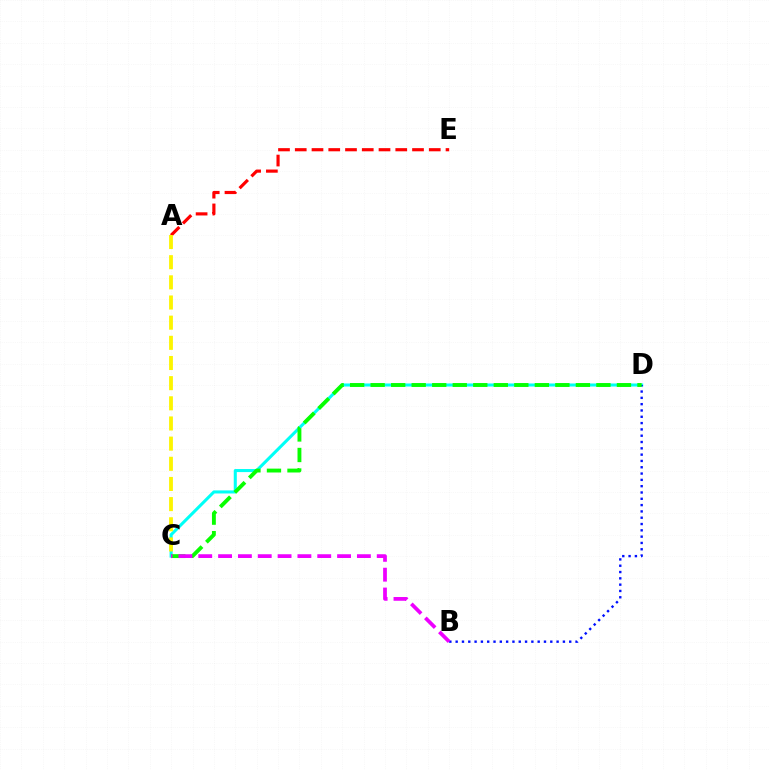{('C', 'D'): [{'color': '#00fff6', 'line_style': 'solid', 'thickness': 2.21}, {'color': '#08ff00', 'line_style': 'dashed', 'thickness': 2.79}], ('B', 'D'): [{'color': '#0010ff', 'line_style': 'dotted', 'thickness': 1.71}], ('A', 'E'): [{'color': '#ff0000', 'line_style': 'dashed', 'thickness': 2.28}], ('B', 'C'): [{'color': '#ee00ff', 'line_style': 'dashed', 'thickness': 2.69}], ('A', 'C'): [{'color': '#fcf500', 'line_style': 'dashed', 'thickness': 2.74}]}